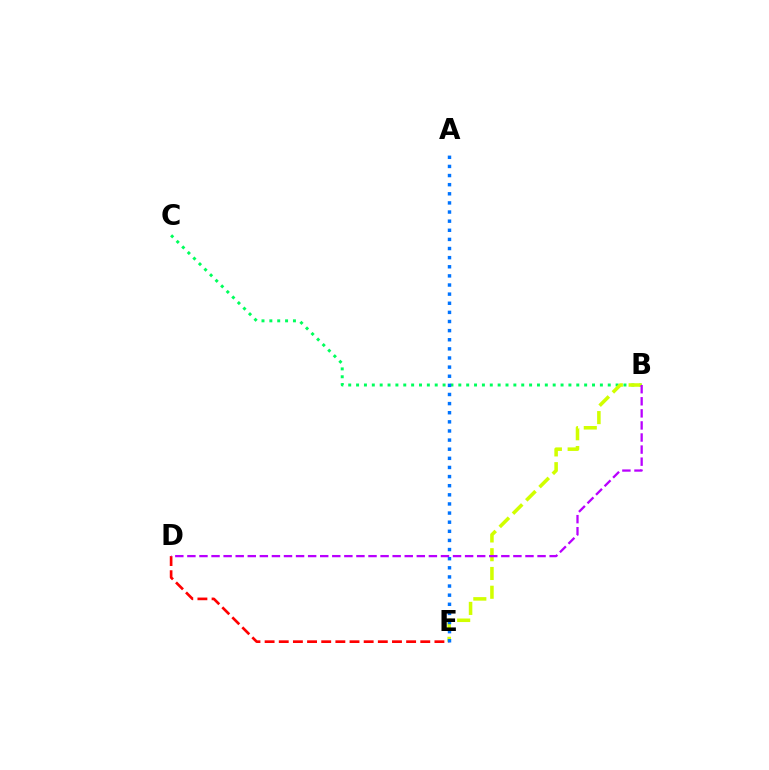{('B', 'C'): [{'color': '#00ff5c', 'line_style': 'dotted', 'thickness': 2.14}], ('B', 'E'): [{'color': '#d1ff00', 'line_style': 'dashed', 'thickness': 2.55}], ('D', 'E'): [{'color': '#ff0000', 'line_style': 'dashed', 'thickness': 1.92}], ('A', 'E'): [{'color': '#0074ff', 'line_style': 'dotted', 'thickness': 2.48}], ('B', 'D'): [{'color': '#b900ff', 'line_style': 'dashed', 'thickness': 1.64}]}